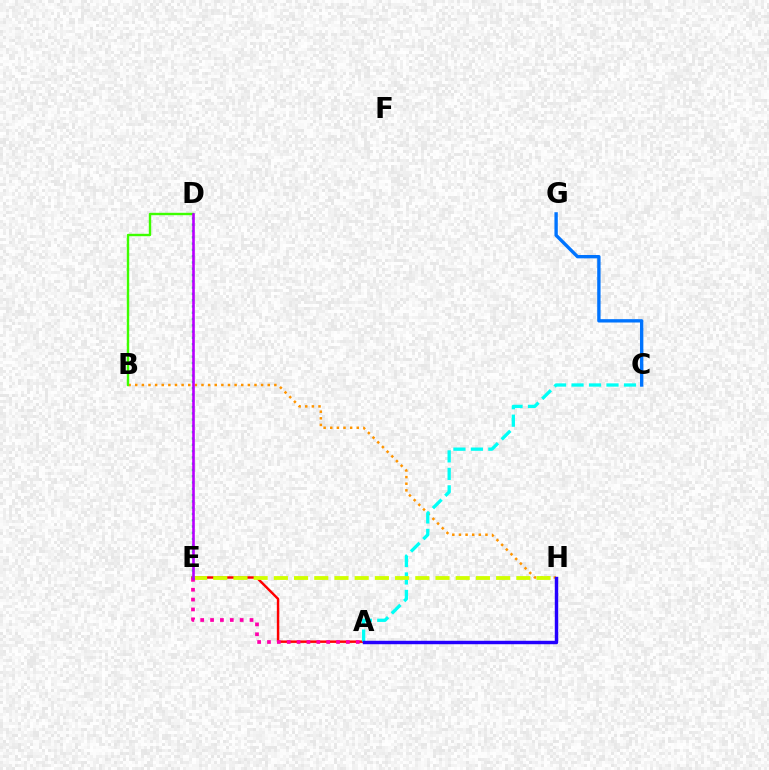{('A', 'E'): [{'color': '#ff0000', 'line_style': 'solid', 'thickness': 1.76}, {'color': '#ff00ac', 'line_style': 'dotted', 'thickness': 2.68}], ('B', 'H'): [{'color': '#ff9400', 'line_style': 'dotted', 'thickness': 1.8}], ('A', 'C'): [{'color': '#00fff6', 'line_style': 'dashed', 'thickness': 2.37}], ('D', 'E'): [{'color': '#00ff5c', 'line_style': 'dotted', 'thickness': 1.71}, {'color': '#b900ff', 'line_style': 'solid', 'thickness': 1.89}], ('E', 'H'): [{'color': '#d1ff00', 'line_style': 'dashed', 'thickness': 2.74}], ('C', 'G'): [{'color': '#0074ff', 'line_style': 'solid', 'thickness': 2.42}], ('B', 'D'): [{'color': '#3dff00', 'line_style': 'solid', 'thickness': 1.73}], ('A', 'H'): [{'color': '#2500ff', 'line_style': 'solid', 'thickness': 2.48}]}